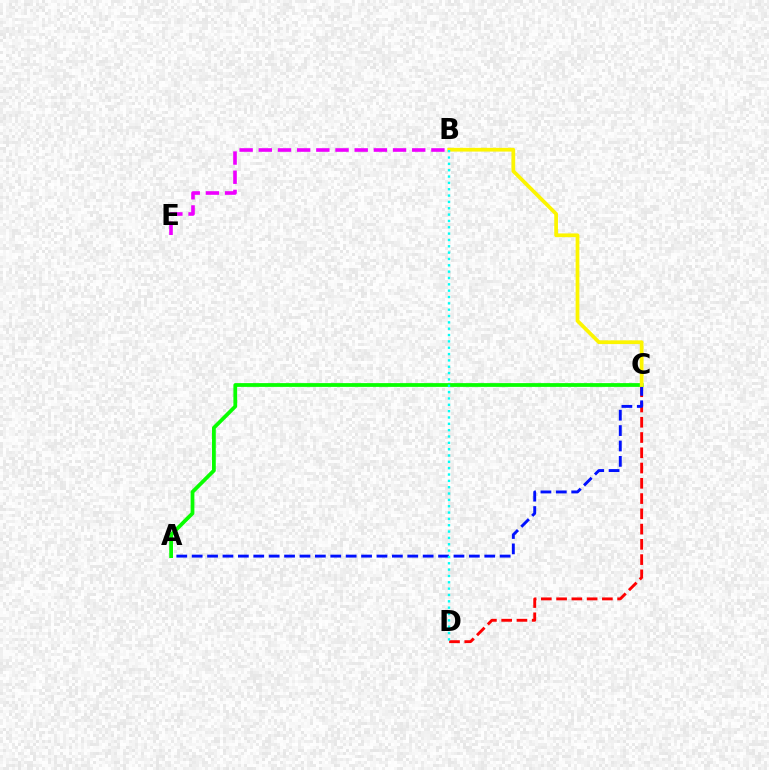{('C', 'D'): [{'color': '#ff0000', 'line_style': 'dashed', 'thickness': 2.07}], ('B', 'E'): [{'color': '#ee00ff', 'line_style': 'dashed', 'thickness': 2.61}], ('A', 'C'): [{'color': '#0010ff', 'line_style': 'dashed', 'thickness': 2.09}, {'color': '#08ff00', 'line_style': 'solid', 'thickness': 2.71}], ('B', 'C'): [{'color': '#fcf500', 'line_style': 'solid', 'thickness': 2.69}], ('B', 'D'): [{'color': '#00fff6', 'line_style': 'dotted', 'thickness': 1.72}]}